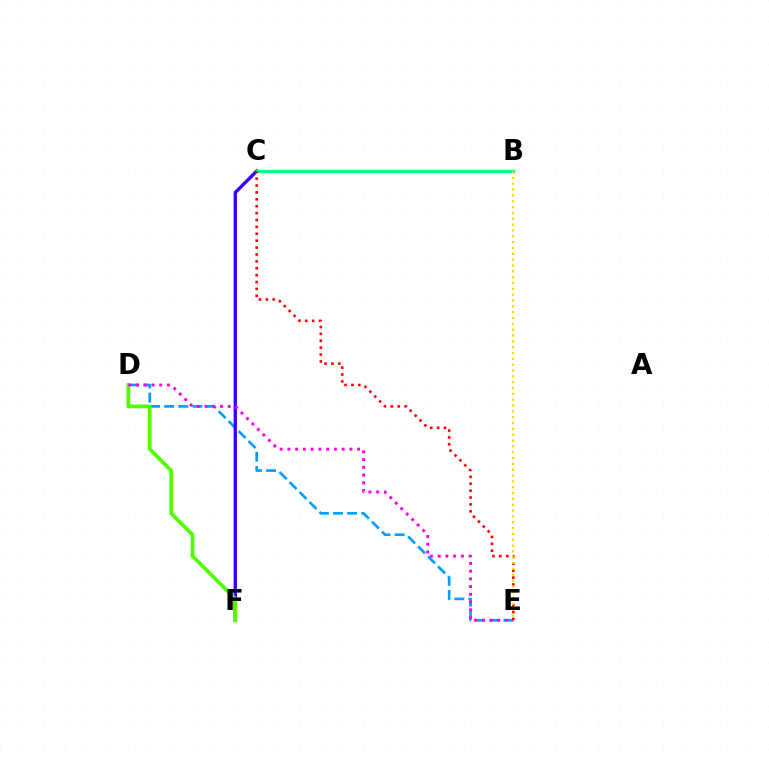{('D', 'E'): [{'color': '#009eff', 'line_style': 'dashed', 'thickness': 1.92}, {'color': '#ff00ed', 'line_style': 'dotted', 'thickness': 2.1}], ('C', 'F'): [{'color': '#3700ff', 'line_style': 'solid', 'thickness': 2.41}], ('B', 'C'): [{'color': '#00ff86', 'line_style': 'solid', 'thickness': 2.45}], ('D', 'F'): [{'color': '#4fff00', 'line_style': 'solid', 'thickness': 2.69}], ('C', 'E'): [{'color': '#ff0000', 'line_style': 'dotted', 'thickness': 1.87}], ('B', 'E'): [{'color': '#ffd500', 'line_style': 'dotted', 'thickness': 1.59}]}